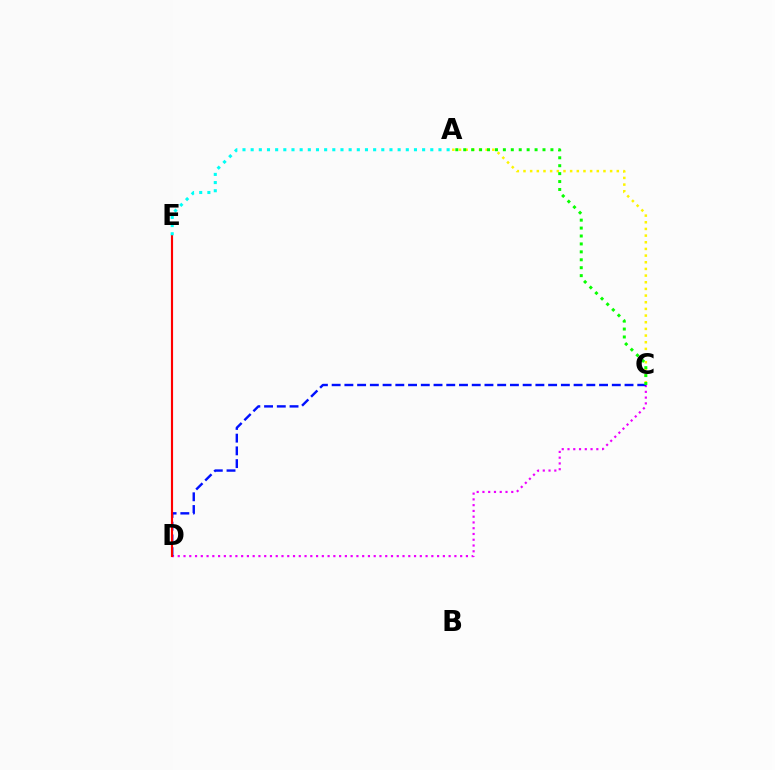{('C', 'D'): [{'color': '#ee00ff', 'line_style': 'dotted', 'thickness': 1.57}, {'color': '#0010ff', 'line_style': 'dashed', 'thickness': 1.73}], ('A', 'C'): [{'color': '#fcf500', 'line_style': 'dotted', 'thickness': 1.81}, {'color': '#08ff00', 'line_style': 'dotted', 'thickness': 2.15}], ('D', 'E'): [{'color': '#ff0000', 'line_style': 'solid', 'thickness': 1.55}], ('A', 'E'): [{'color': '#00fff6', 'line_style': 'dotted', 'thickness': 2.22}]}